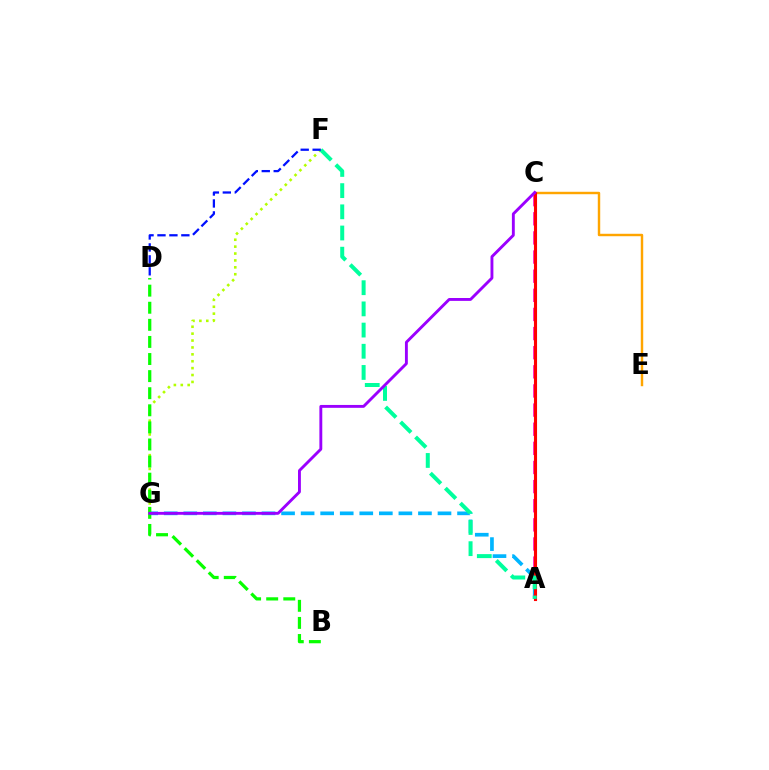{('A', 'G'): [{'color': '#00b5ff', 'line_style': 'dashed', 'thickness': 2.66}], ('A', 'C'): [{'color': '#ff00bd', 'line_style': 'dashed', 'thickness': 2.6}, {'color': '#ff0000', 'line_style': 'solid', 'thickness': 2.23}], ('C', 'E'): [{'color': '#ffa500', 'line_style': 'solid', 'thickness': 1.75}], ('F', 'G'): [{'color': '#b3ff00', 'line_style': 'dotted', 'thickness': 1.87}], ('B', 'D'): [{'color': '#08ff00', 'line_style': 'dashed', 'thickness': 2.32}], ('A', 'F'): [{'color': '#00ff9d', 'line_style': 'dashed', 'thickness': 2.88}], ('D', 'F'): [{'color': '#0010ff', 'line_style': 'dashed', 'thickness': 1.62}], ('C', 'G'): [{'color': '#9b00ff', 'line_style': 'solid', 'thickness': 2.07}]}